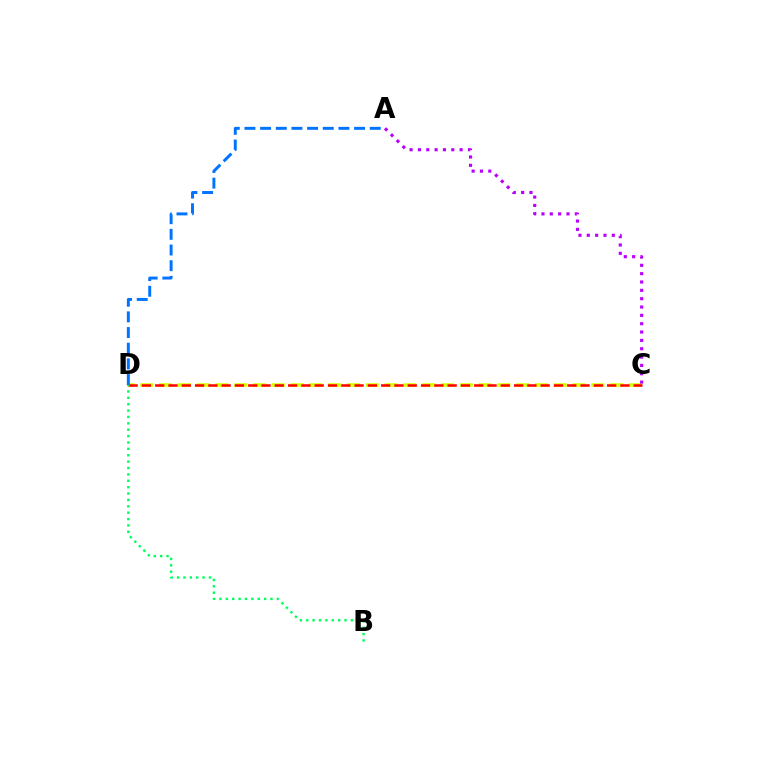{('C', 'D'): [{'color': '#d1ff00', 'line_style': 'dashed', 'thickness': 2.55}, {'color': '#ff0000', 'line_style': 'dashed', 'thickness': 1.81}], ('A', 'C'): [{'color': '#b900ff', 'line_style': 'dotted', 'thickness': 2.27}], ('B', 'D'): [{'color': '#00ff5c', 'line_style': 'dotted', 'thickness': 1.73}], ('A', 'D'): [{'color': '#0074ff', 'line_style': 'dashed', 'thickness': 2.13}]}